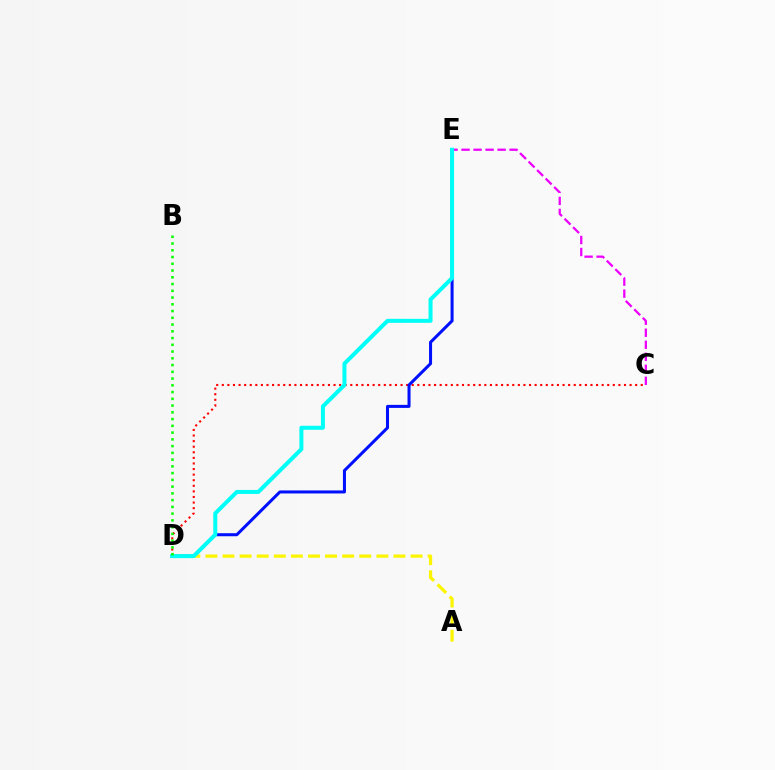{('C', 'D'): [{'color': '#ff0000', 'line_style': 'dotted', 'thickness': 1.52}], ('D', 'E'): [{'color': '#0010ff', 'line_style': 'solid', 'thickness': 2.18}, {'color': '#00fff6', 'line_style': 'solid', 'thickness': 2.88}], ('A', 'D'): [{'color': '#fcf500', 'line_style': 'dashed', 'thickness': 2.32}], ('C', 'E'): [{'color': '#ee00ff', 'line_style': 'dashed', 'thickness': 1.63}], ('B', 'D'): [{'color': '#08ff00', 'line_style': 'dotted', 'thickness': 1.83}]}